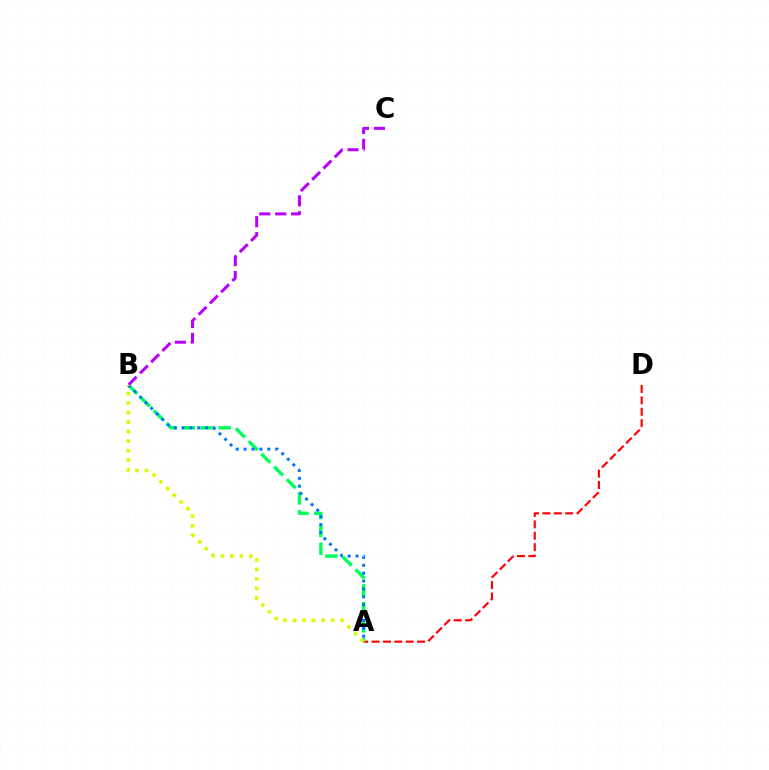{('A', 'D'): [{'color': '#ff0000', 'line_style': 'dashed', 'thickness': 1.55}], ('A', 'B'): [{'color': '#00ff5c', 'line_style': 'dashed', 'thickness': 2.44}, {'color': '#0074ff', 'line_style': 'dotted', 'thickness': 2.14}, {'color': '#d1ff00', 'line_style': 'dotted', 'thickness': 2.59}], ('B', 'C'): [{'color': '#b900ff', 'line_style': 'dashed', 'thickness': 2.16}]}